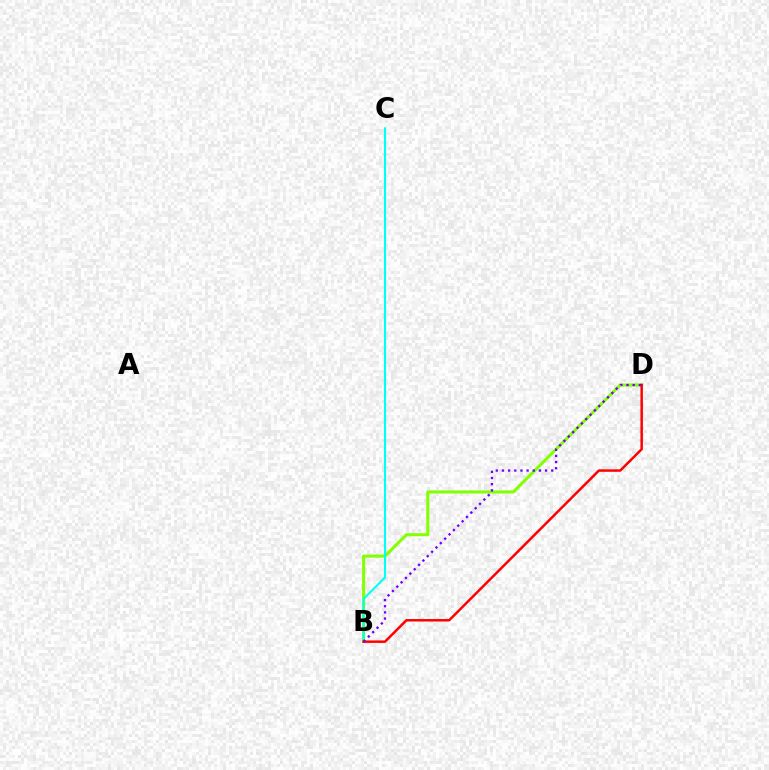{('B', 'D'): [{'color': '#84ff00', 'line_style': 'solid', 'thickness': 2.2}, {'color': '#ff0000', 'line_style': 'solid', 'thickness': 1.79}, {'color': '#7200ff', 'line_style': 'dotted', 'thickness': 1.67}], ('B', 'C'): [{'color': '#00fff6', 'line_style': 'solid', 'thickness': 1.51}]}